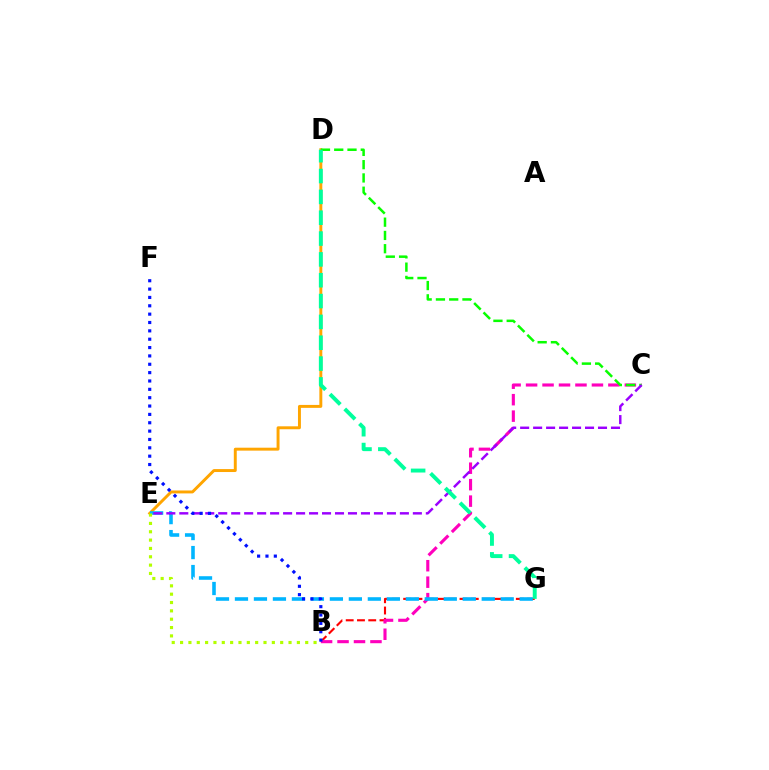{('D', 'E'): [{'color': '#ffa500', 'line_style': 'solid', 'thickness': 2.11}], ('B', 'G'): [{'color': '#ff0000', 'line_style': 'dashed', 'thickness': 1.53}], ('B', 'C'): [{'color': '#ff00bd', 'line_style': 'dashed', 'thickness': 2.24}], ('C', 'D'): [{'color': '#08ff00', 'line_style': 'dashed', 'thickness': 1.8}], ('E', 'G'): [{'color': '#00b5ff', 'line_style': 'dashed', 'thickness': 2.58}], ('C', 'E'): [{'color': '#9b00ff', 'line_style': 'dashed', 'thickness': 1.76}], ('B', 'F'): [{'color': '#0010ff', 'line_style': 'dotted', 'thickness': 2.27}], ('D', 'G'): [{'color': '#00ff9d', 'line_style': 'dashed', 'thickness': 2.83}], ('B', 'E'): [{'color': '#b3ff00', 'line_style': 'dotted', 'thickness': 2.27}]}